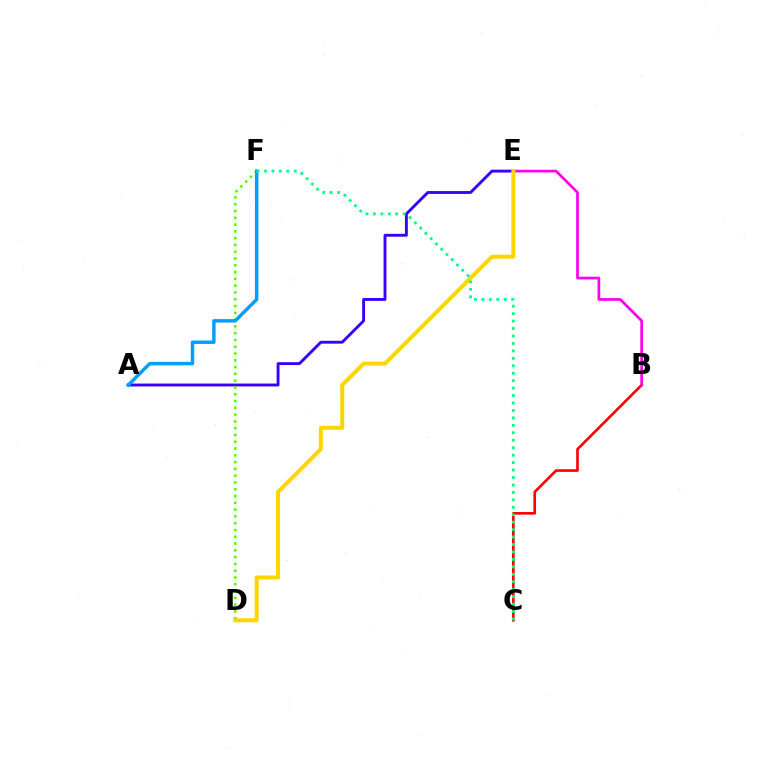{('B', 'C'): [{'color': '#ff0000', 'line_style': 'solid', 'thickness': 1.9}], ('A', 'E'): [{'color': '#3700ff', 'line_style': 'solid', 'thickness': 2.07}], ('D', 'F'): [{'color': '#4fff00', 'line_style': 'dotted', 'thickness': 1.84}], ('B', 'E'): [{'color': '#ff00ed', 'line_style': 'solid', 'thickness': 1.95}], ('A', 'F'): [{'color': '#009eff', 'line_style': 'solid', 'thickness': 2.47}], ('D', 'E'): [{'color': '#ffd500', 'line_style': 'solid', 'thickness': 2.9}], ('C', 'F'): [{'color': '#00ff86', 'line_style': 'dotted', 'thickness': 2.02}]}